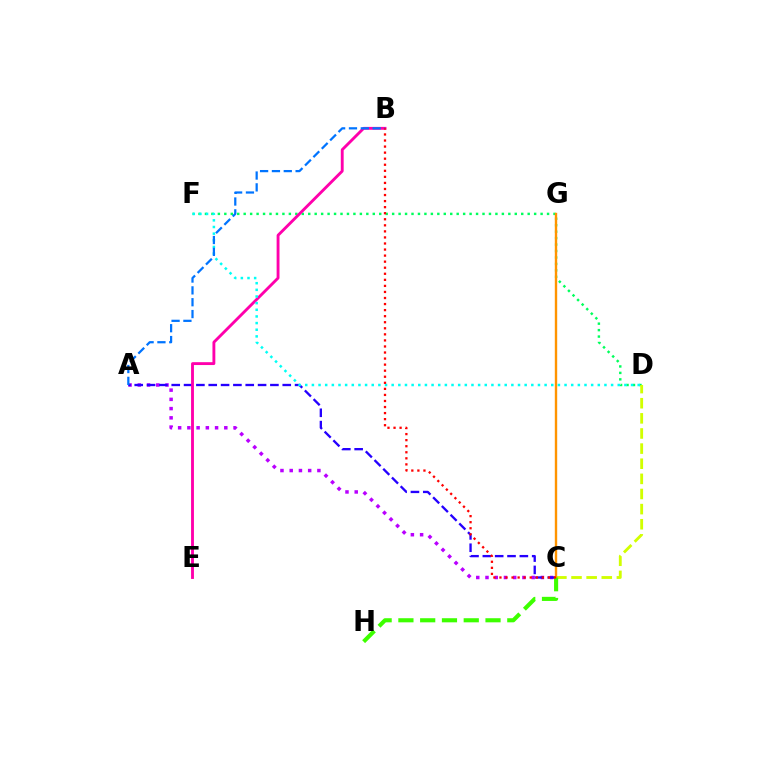{('A', 'C'): [{'color': '#b900ff', 'line_style': 'dotted', 'thickness': 2.51}, {'color': '#2500ff', 'line_style': 'dashed', 'thickness': 1.68}], ('D', 'F'): [{'color': '#00ff5c', 'line_style': 'dotted', 'thickness': 1.75}, {'color': '#00fff6', 'line_style': 'dotted', 'thickness': 1.81}], ('B', 'E'): [{'color': '#ff00ac', 'line_style': 'solid', 'thickness': 2.06}], ('C', 'D'): [{'color': '#d1ff00', 'line_style': 'dashed', 'thickness': 2.05}], ('C', 'G'): [{'color': '#ff9400', 'line_style': 'solid', 'thickness': 1.72}], ('C', 'H'): [{'color': '#3dff00', 'line_style': 'dashed', 'thickness': 2.96}], ('A', 'B'): [{'color': '#0074ff', 'line_style': 'dashed', 'thickness': 1.61}], ('B', 'C'): [{'color': '#ff0000', 'line_style': 'dotted', 'thickness': 1.65}]}